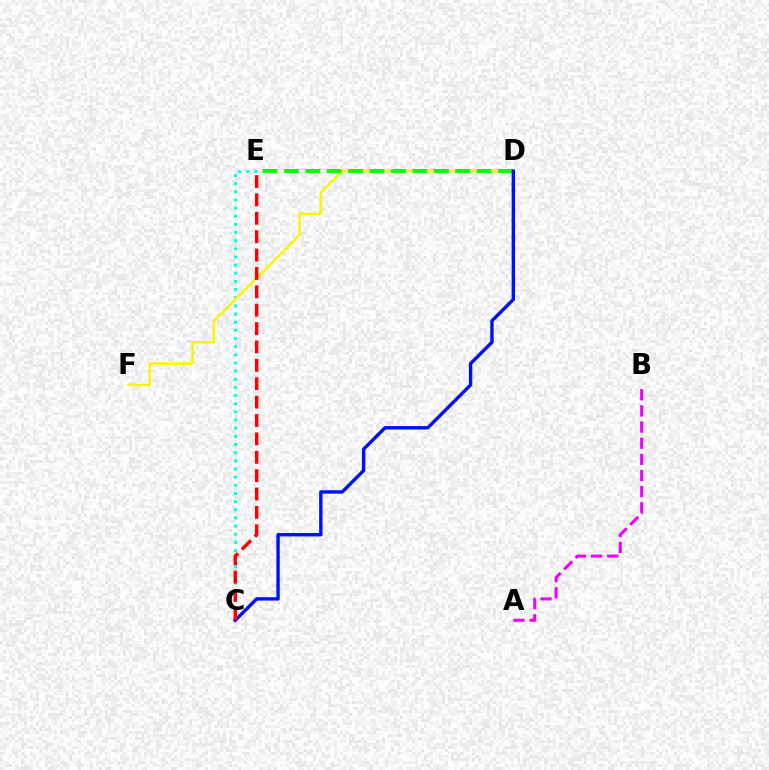{('A', 'B'): [{'color': '#ee00ff', 'line_style': 'dashed', 'thickness': 2.2}], ('C', 'E'): [{'color': '#00fff6', 'line_style': 'dotted', 'thickness': 2.21}, {'color': '#ff0000', 'line_style': 'dashed', 'thickness': 2.5}], ('D', 'F'): [{'color': '#fcf500', 'line_style': 'solid', 'thickness': 1.78}], ('D', 'E'): [{'color': '#08ff00', 'line_style': 'dashed', 'thickness': 2.91}], ('C', 'D'): [{'color': '#0010ff', 'line_style': 'solid', 'thickness': 2.45}]}